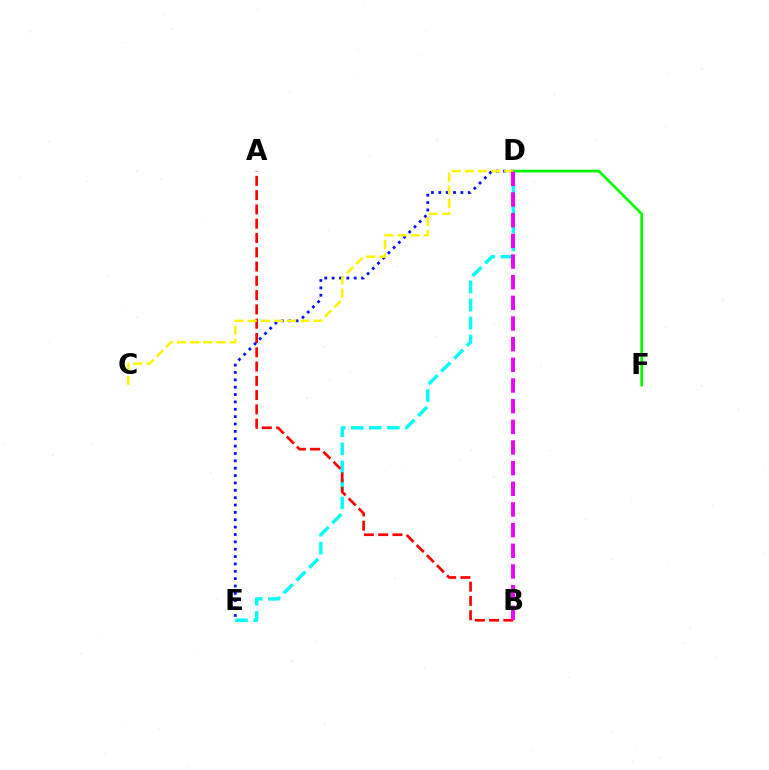{('D', 'E'): [{'color': '#00fff6', 'line_style': 'dashed', 'thickness': 2.45}, {'color': '#0010ff', 'line_style': 'dotted', 'thickness': 2.0}], ('A', 'B'): [{'color': '#ff0000', 'line_style': 'dashed', 'thickness': 1.94}], ('D', 'F'): [{'color': '#08ff00', 'line_style': 'solid', 'thickness': 1.97}], ('C', 'D'): [{'color': '#fcf500', 'line_style': 'dashed', 'thickness': 1.79}], ('B', 'D'): [{'color': '#ee00ff', 'line_style': 'dashed', 'thickness': 2.81}]}